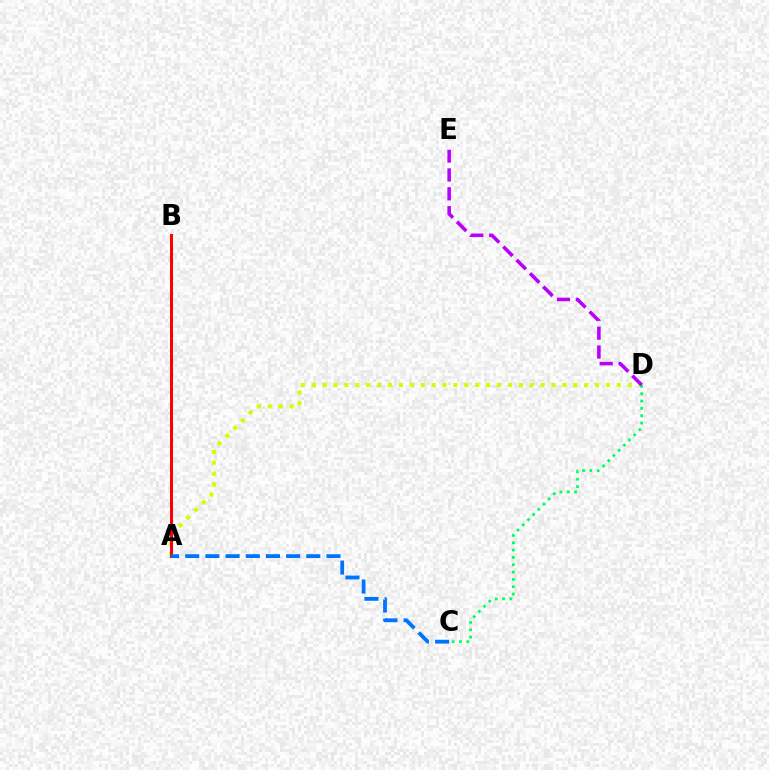{('A', 'D'): [{'color': '#d1ff00', 'line_style': 'dotted', 'thickness': 2.96}], ('C', 'D'): [{'color': '#00ff5c', 'line_style': 'dotted', 'thickness': 1.99}], ('A', 'B'): [{'color': '#ff0000', 'line_style': 'solid', 'thickness': 2.16}], ('D', 'E'): [{'color': '#b900ff', 'line_style': 'dashed', 'thickness': 2.56}], ('A', 'C'): [{'color': '#0074ff', 'line_style': 'dashed', 'thickness': 2.74}]}